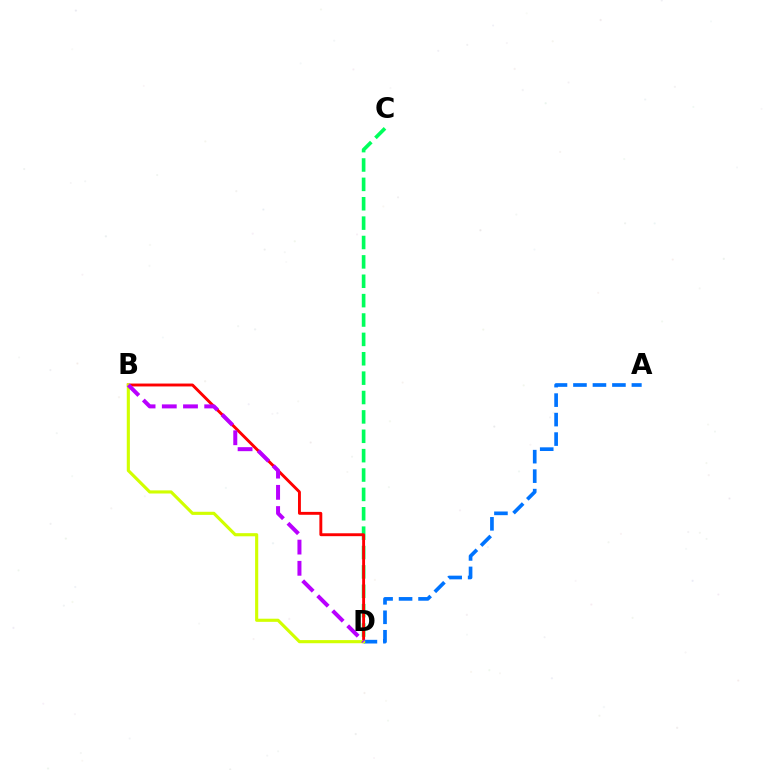{('C', 'D'): [{'color': '#00ff5c', 'line_style': 'dashed', 'thickness': 2.63}], ('B', 'D'): [{'color': '#ff0000', 'line_style': 'solid', 'thickness': 2.09}, {'color': '#d1ff00', 'line_style': 'solid', 'thickness': 2.25}, {'color': '#b900ff', 'line_style': 'dashed', 'thickness': 2.88}], ('A', 'D'): [{'color': '#0074ff', 'line_style': 'dashed', 'thickness': 2.65}]}